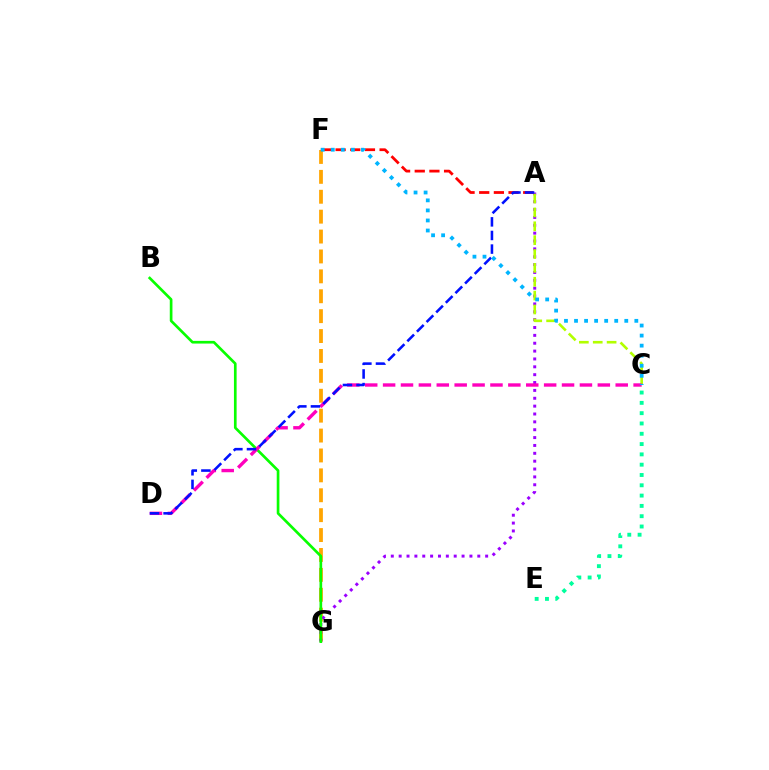{('F', 'G'): [{'color': '#ffa500', 'line_style': 'dashed', 'thickness': 2.7}], ('A', 'G'): [{'color': '#9b00ff', 'line_style': 'dotted', 'thickness': 2.14}], ('A', 'C'): [{'color': '#b3ff00', 'line_style': 'dashed', 'thickness': 1.88}], ('A', 'F'): [{'color': '#ff0000', 'line_style': 'dashed', 'thickness': 1.99}], ('B', 'G'): [{'color': '#08ff00', 'line_style': 'solid', 'thickness': 1.93}], ('C', 'D'): [{'color': '#ff00bd', 'line_style': 'dashed', 'thickness': 2.43}], ('C', 'E'): [{'color': '#00ff9d', 'line_style': 'dotted', 'thickness': 2.8}], ('A', 'D'): [{'color': '#0010ff', 'line_style': 'dashed', 'thickness': 1.85}], ('C', 'F'): [{'color': '#00b5ff', 'line_style': 'dotted', 'thickness': 2.73}]}